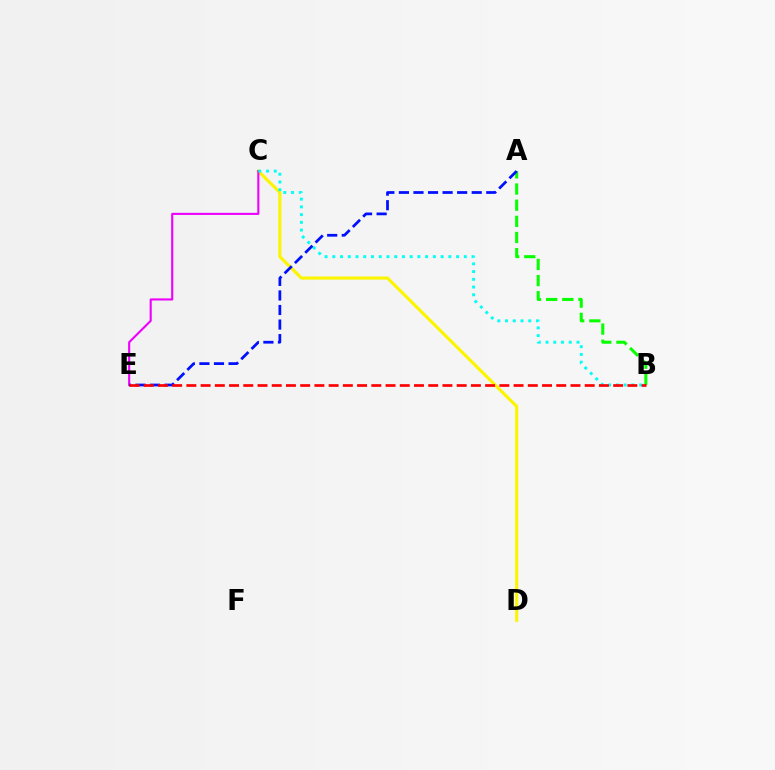{('C', 'D'): [{'color': '#fcf500', 'line_style': 'solid', 'thickness': 2.25}], ('A', 'B'): [{'color': '#08ff00', 'line_style': 'dashed', 'thickness': 2.19}], ('C', 'E'): [{'color': '#ee00ff', 'line_style': 'solid', 'thickness': 1.51}], ('B', 'C'): [{'color': '#00fff6', 'line_style': 'dotted', 'thickness': 2.1}], ('A', 'E'): [{'color': '#0010ff', 'line_style': 'dashed', 'thickness': 1.98}], ('B', 'E'): [{'color': '#ff0000', 'line_style': 'dashed', 'thickness': 1.93}]}